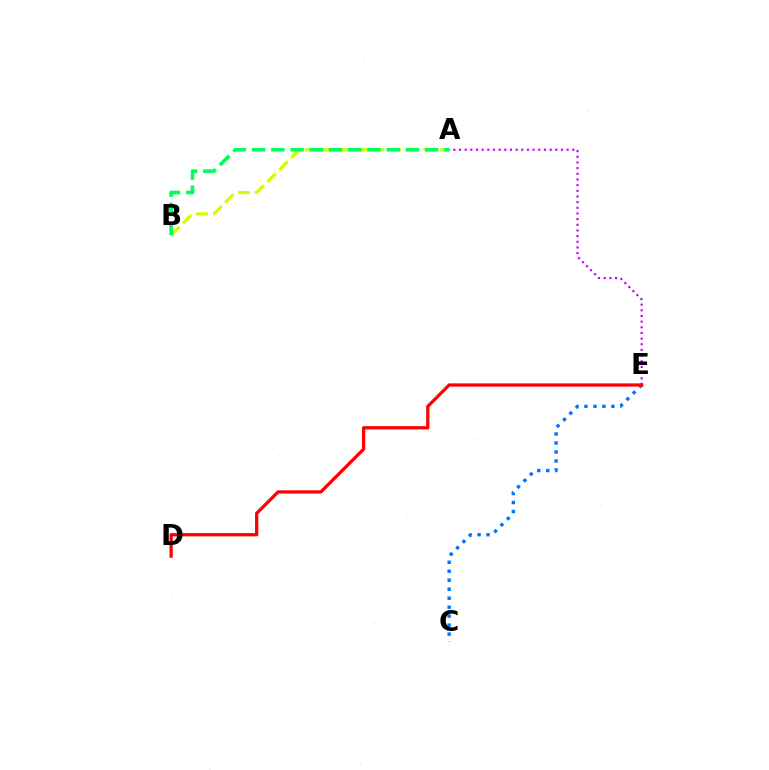{('C', 'E'): [{'color': '#0074ff', 'line_style': 'dotted', 'thickness': 2.44}], ('A', 'E'): [{'color': '#b900ff', 'line_style': 'dotted', 'thickness': 1.54}], ('A', 'B'): [{'color': '#d1ff00', 'line_style': 'dashed', 'thickness': 2.3}, {'color': '#00ff5c', 'line_style': 'dashed', 'thickness': 2.61}], ('D', 'E'): [{'color': '#ff0000', 'line_style': 'solid', 'thickness': 2.34}]}